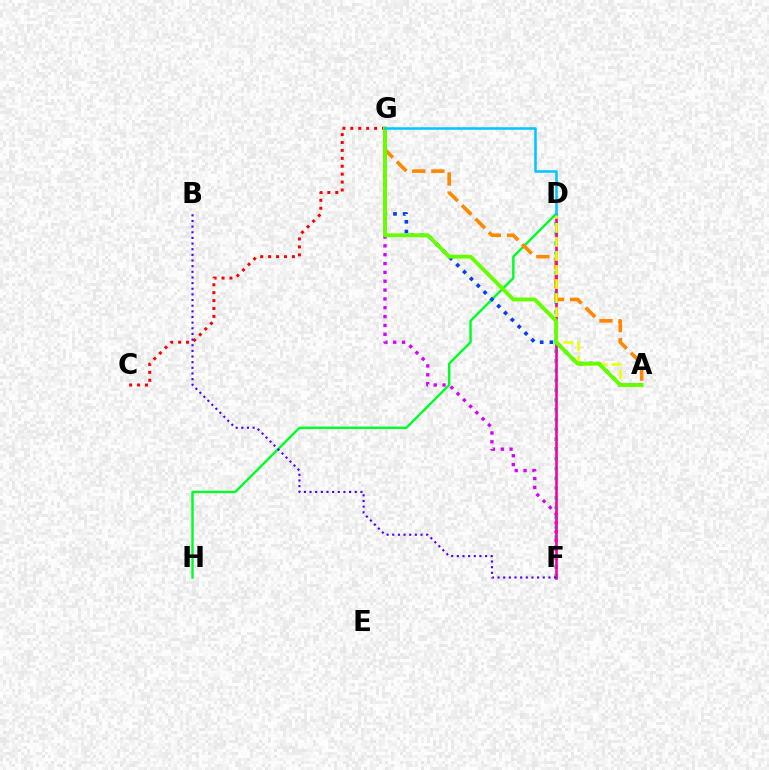{('F', 'G'): [{'color': '#d600ff', 'line_style': 'dotted', 'thickness': 2.4}], ('D', 'F'): [{'color': '#00ffaf', 'line_style': 'dotted', 'thickness': 2.66}, {'color': '#ff00a0', 'line_style': 'solid', 'thickness': 1.91}], ('D', 'H'): [{'color': '#00ff27', 'line_style': 'solid', 'thickness': 1.74}], ('C', 'G'): [{'color': '#ff0000', 'line_style': 'dotted', 'thickness': 2.15}], ('A', 'G'): [{'color': '#ff8800', 'line_style': 'dashed', 'thickness': 2.6}, {'color': '#003fff', 'line_style': 'dotted', 'thickness': 2.62}, {'color': '#66ff00', 'line_style': 'solid', 'thickness': 2.81}], ('A', 'D'): [{'color': '#eeff00', 'line_style': 'dashed', 'thickness': 1.91}], ('B', 'F'): [{'color': '#4f00ff', 'line_style': 'dotted', 'thickness': 1.53}], ('D', 'G'): [{'color': '#00c7ff', 'line_style': 'solid', 'thickness': 1.82}]}